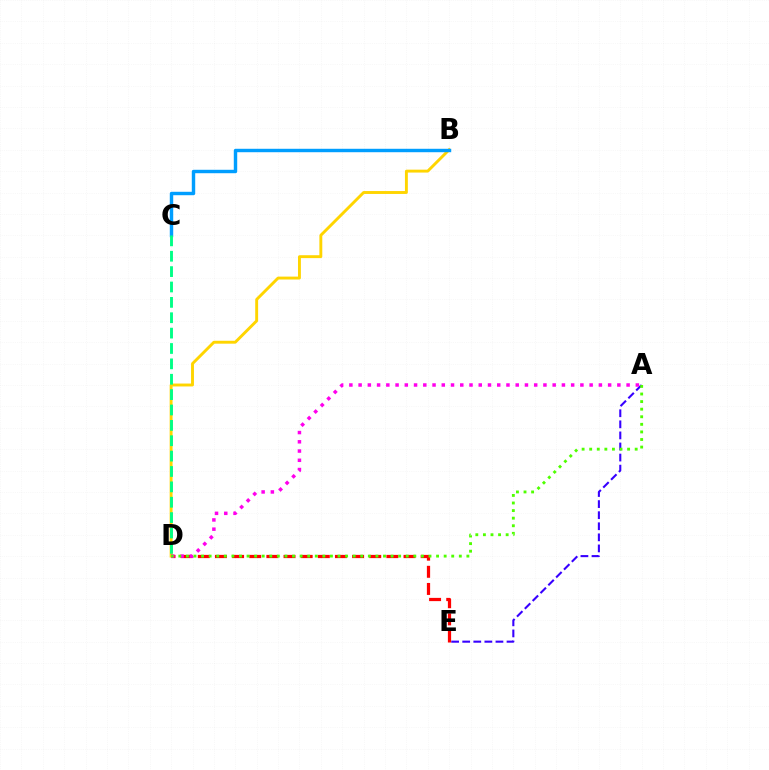{('A', 'E'): [{'color': '#3700ff', 'line_style': 'dashed', 'thickness': 1.51}], ('B', 'D'): [{'color': '#ffd500', 'line_style': 'solid', 'thickness': 2.09}], ('B', 'C'): [{'color': '#009eff', 'line_style': 'solid', 'thickness': 2.47}], ('D', 'E'): [{'color': '#ff0000', 'line_style': 'dashed', 'thickness': 2.33}], ('C', 'D'): [{'color': '#00ff86', 'line_style': 'dashed', 'thickness': 2.09}], ('A', 'D'): [{'color': '#ff00ed', 'line_style': 'dotted', 'thickness': 2.51}, {'color': '#4fff00', 'line_style': 'dotted', 'thickness': 2.06}]}